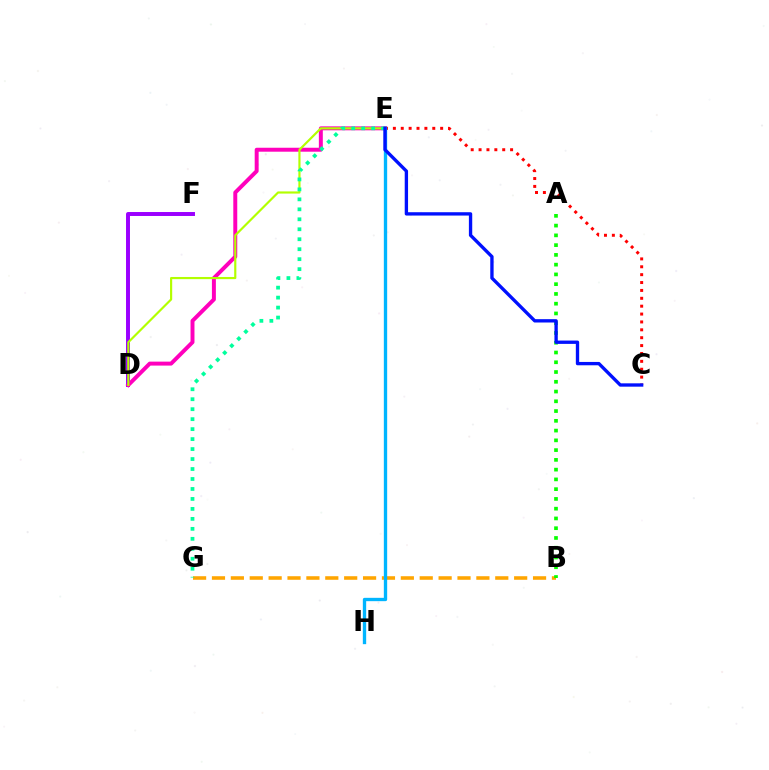{('D', 'F'): [{'color': '#9b00ff', 'line_style': 'solid', 'thickness': 2.85}], ('D', 'E'): [{'color': '#ff00bd', 'line_style': 'solid', 'thickness': 2.85}, {'color': '#b3ff00', 'line_style': 'solid', 'thickness': 1.56}], ('B', 'G'): [{'color': '#ffa500', 'line_style': 'dashed', 'thickness': 2.57}], ('A', 'B'): [{'color': '#08ff00', 'line_style': 'dotted', 'thickness': 2.65}], ('E', 'G'): [{'color': '#00ff9d', 'line_style': 'dotted', 'thickness': 2.71}], ('C', 'E'): [{'color': '#ff0000', 'line_style': 'dotted', 'thickness': 2.14}, {'color': '#0010ff', 'line_style': 'solid', 'thickness': 2.4}], ('E', 'H'): [{'color': '#00b5ff', 'line_style': 'solid', 'thickness': 2.4}]}